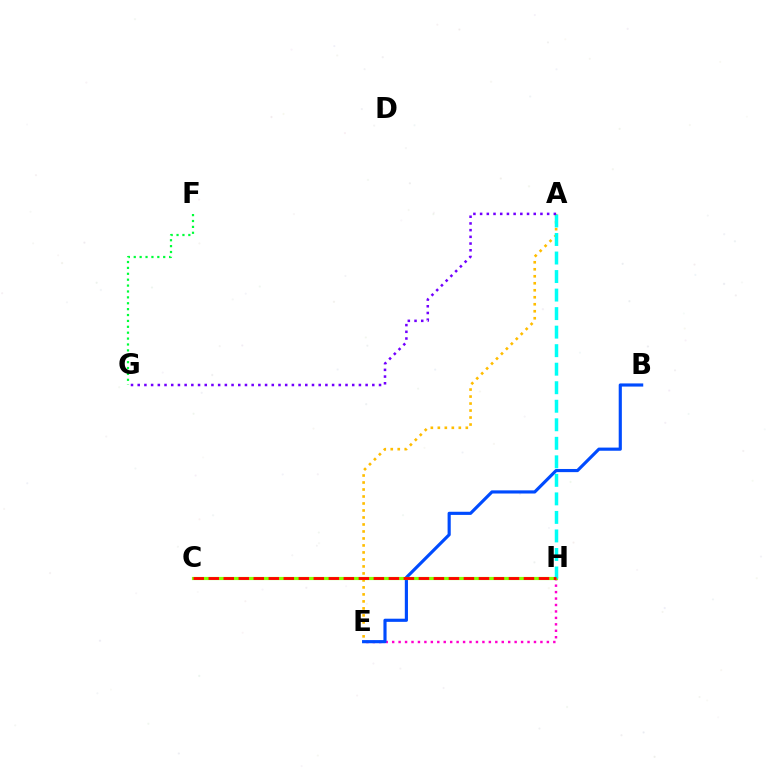{('E', 'H'): [{'color': '#ff00cf', 'line_style': 'dotted', 'thickness': 1.75}], ('A', 'E'): [{'color': '#ffbd00', 'line_style': 'dotted', 'thickness': 1.9}], ('B', 'E'): [{'color': '#004bff', 'line_style': 'solid', 'thickness': 2.27}], ('C', 'H'): [{'color': '#84ff00', 'line_style': 'solid', 'thickness': 2.28}, {'color': '#ff0000', 'line_style': 'dashed', 'thickness': 2.04}], ('A', 'H'): [{'color': '#00fff6', 'line_style': 'dashed', 'thickness': 2.52}], ('A', 'G'): [{'color': '#7200ff', 'line_style': 'dotted', 'thickness': 1.82}], ('F', 'G'): [{'color': '#00ff39', 'line_style': 'dotted', 'thickness': 1.6}]}